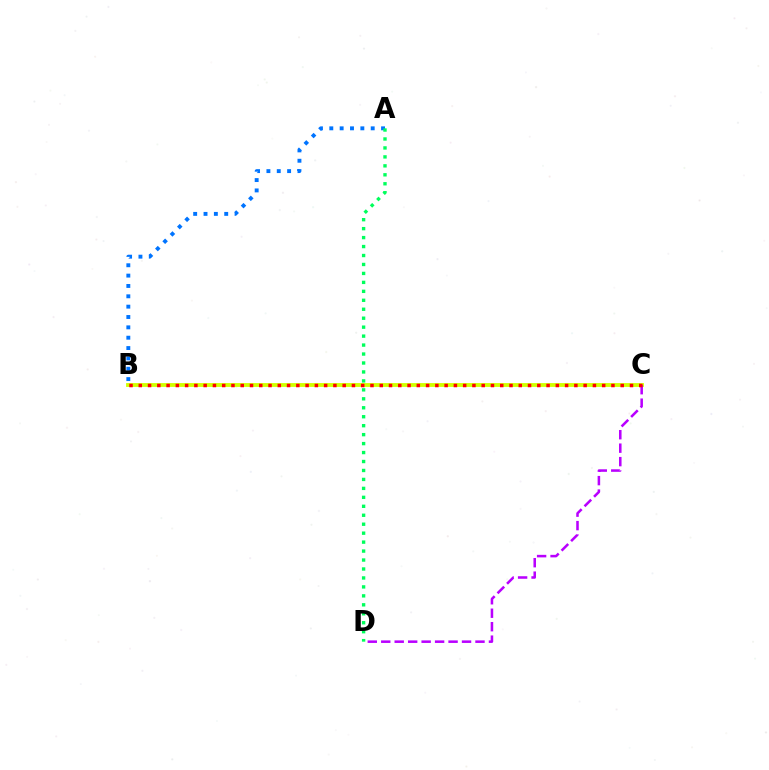{('B', 'C'): [{'color': '#d1ff00', 'line_style': 'solid', 'thickness': 2.76}, {'color': '#ff0000', 'line_style': 'dotted', 'thickness': 2.52}], ('A', 'B'): [{'color': '#0074ff', 'line_style': 'dotted', 'thickness': 2.81}], ('A', 'D'): [{'color': '#00ff5c', 'line_style': 'dotted', 'thickness': 2.43}], ('C', 'D'): [{'color': '#b900ff', 'line_style': 'dashed', 'thickness': 1.83}]}